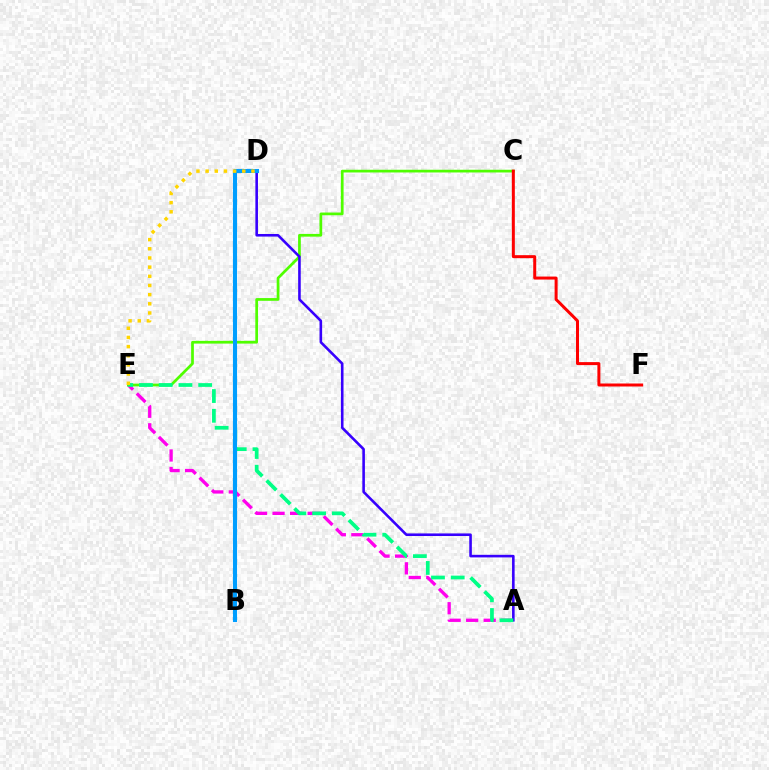{('A', 'E'): [{'color': '#ff00ed', 'line_style': 'dashed', 'thickness': 2.38}, {'color': '#00ff86', 'line_style': 'dashed', 'thickness': 2.68}], ('C', 'E'): [{'color': '#4fff00', 'line_style': 'solid', 'thickness': 1.96}], ('A', 'D'): [{'color': '#3700ff', 'line_style': 'solid', 'thickness': 1.87}], ('C', 'F'): [{'color': '#ff0000', 'line_style': 'solid', 'thickness': 2.16}], ('B', 'D'): [{'color': '#009eff', 'line_style': 'solid', 'thickness': 2.95}], ('D', 'E'): [{'color': '#ffd500', 'line_style': 'dotted', 'thickness': 2.49}]}